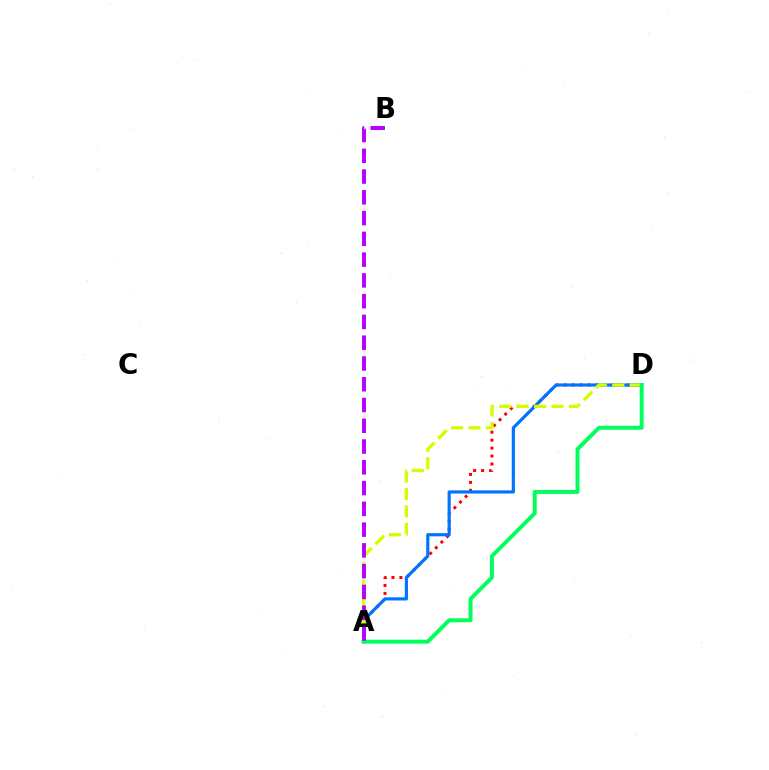{('A', 'D'): [{'color': '#ff0000', 'line_style': 'dotted', 'thickness': 2.16}, {'color': '#0074ff', 'line_style': 'solid', 'thickness': 2.28}, {'color': '#d1ff00', 'line_style': 'dashed', 'thickness': 2.36}, {'color': '#00ff5c', 'line_style': 'solid', 'thickness': 2.84}], ('A', 'B'): [{'color': '#b900ff', 'line_style': 'dashed', 'thickness': 2.82}]}